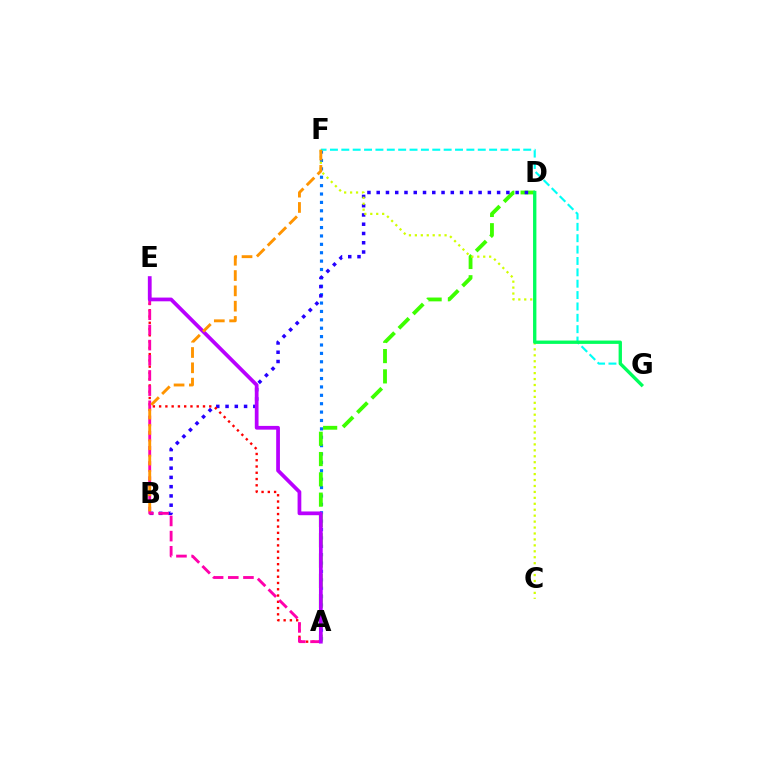{('A', 'F'): [{'color': '#0074ff', 'line_style': 'dotted', 'thickness': 2.28}], ('A', 'D'): [{'color': '#3dff00', 'line_style': 'dashed', 'thickness': 2.76}], ('B', 'D'): [{'color': '#2500ff', 'line_style': 'dotted', 'thickness': 2.52}], ('C', 'F'): [{'color': '#d1ff00', 'line_style': 'dotted', 'thickness': 1.61}], ('F', 'G'): [{'color': '#00fff6', 'line_style': 'dashed', 'thickness': 1.54}], ('A', 'E'): [{'color': '#ff0000', 'line_style': 'dotted', 'thickness': 1.7}, {'color': '#ff00ac', 'line_style': 'dashed', 'thickness': 2.06}, {'color': '#b900ff', 'line_style': 'solid', 'thickness': 2.69}], ('D', 'G'): [{'color': '#00ff5c', 'line_style': 'solid', 'thickness': 2.41}], ('B', 'F'): [{'color': '#ff9400', 'line_style': 'dashed', 'thickness': 2.08}]}